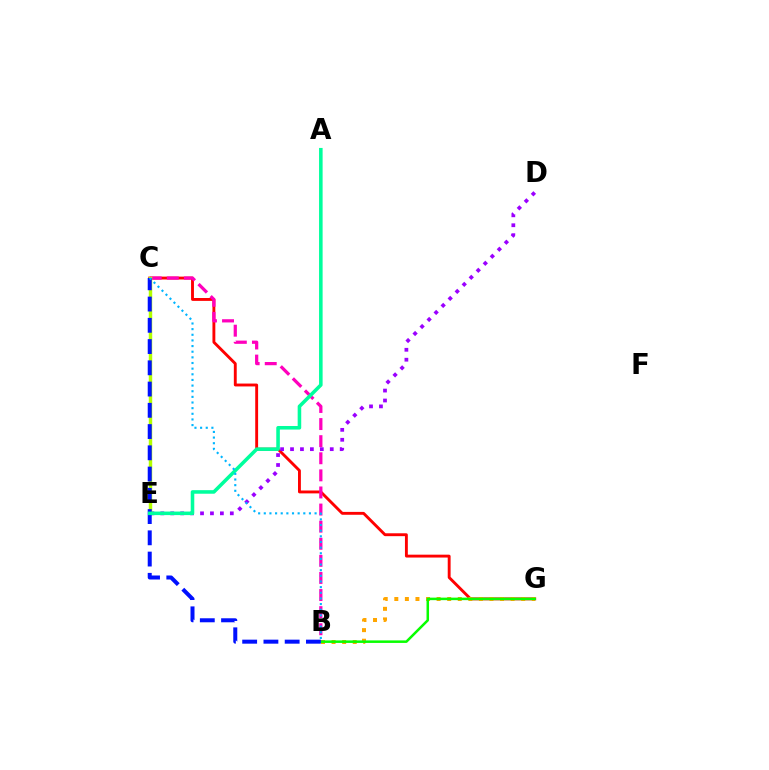{('C', 'G'): [{'color': '#ff0000', 'line_style': 'solid', 'thickness': 2.07}], ('B', 'G'): [{'color': '#ffa500', 'line_style': 'dotted', 'thickness': 2.87}, {'color': '#08ff00', 'line_style': 'solid', 'thickness': 1.81}], ('B', 'C'): [{'color': '#ff00bd', 'line_style': 'dashed', 'thickness': 2.32}, {'color': '#0010ff', 'line_style': 'dashed', 'thickness': 2.89}, {'color': '#00b5ff', 'line_style': 'dotted', 'thickness': 1.53}], ('D', 'E'): [{'color': '#9b00ff', 'line_style': 'dotted', 'thickness': 2.7}], ('C', 'E'): [{'color': '#b3ff00', 'line_style': 'solid', 'thickness': 2.48}], ('A', 'E'): [{'color': '#00ff9d', 'line_style': 'solid', 'thickness': 2.57}]}